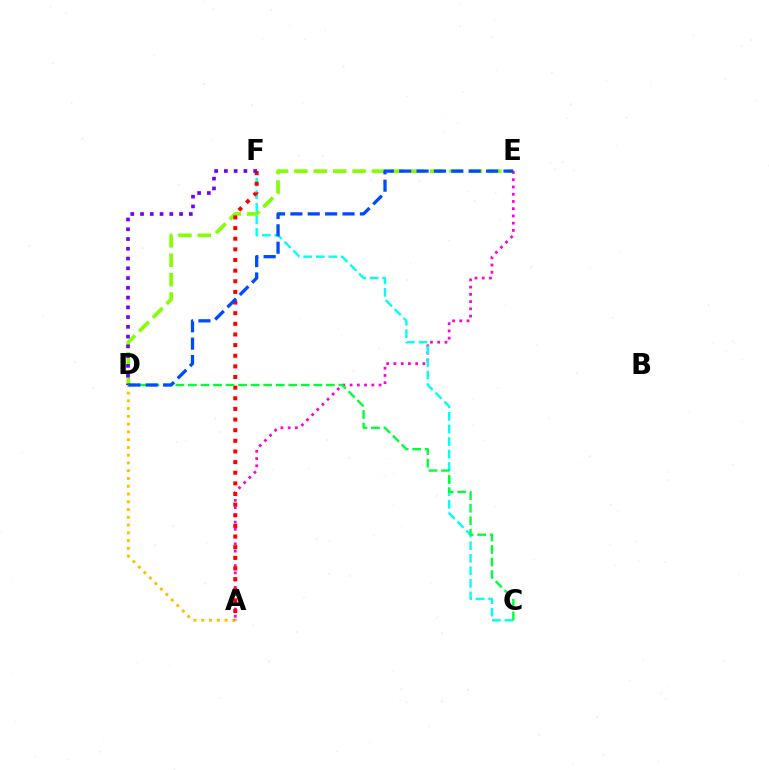{('D', 'E'): [{'color': '#84ff00', 'line_style': 'dashed', 'thickness': 2.63}, {'color': '#004bff', 'line_style': 'dashed', 'thickness': 2.36}], ('A', 'E'): [{'color': '#ff00cf', 'line_style': 'dotted', 'thickness': 1.97}], ('A', 'D'): [{'color': '#ffbd00', 'line_style': 'dotted', 'thickness': 2.11}], ('C', 'F'): [{'color': '#00fff6', 'line_style': 'dashed', 'thickness': 1.71}], ('A', 'F'): [{'color': '#ff0000', 'line_style': 'dotted', 'thickness': 2.89}], ('D', 'F'): [{'color': '#7200ff', 'line_style': 'dotted', 'thickness': 2.65}], ('C', 'D'): [{'color': '#00ff39', 'line_style': 'dashed', 'thickness': 1.7}]}